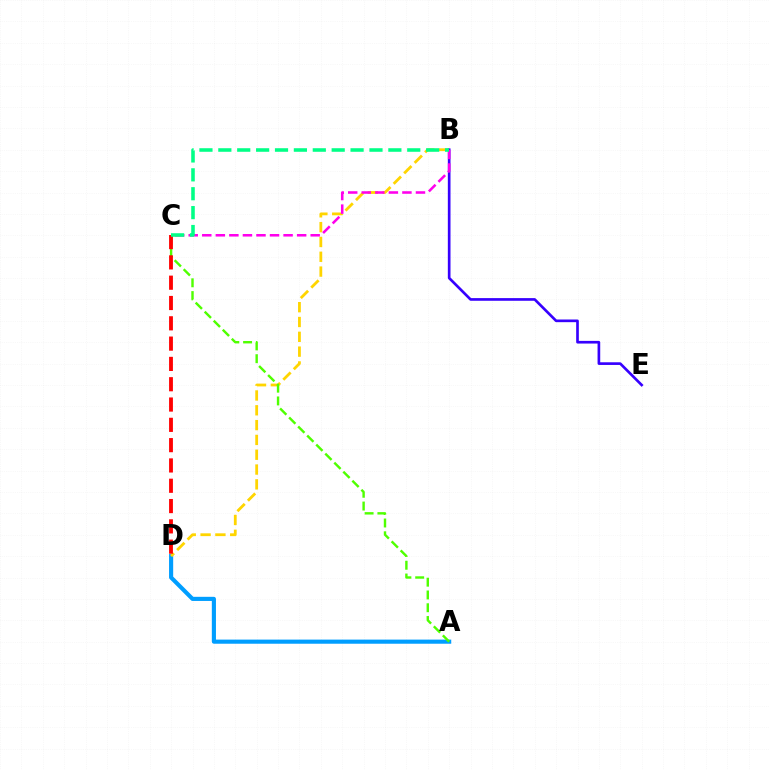{('A', 'D'): [{'color': '#009eff', 'line_style': 'solid', 'thickness': 2.97}], ('B', 'D'): [{'color': '#ffd500', 'line_style': 'dashed', 'thickness': 2.01}], ('A', 'C'): [{'color': '#4fff00', 'line_style': 'dashed', 'thickness': 1.74}], ('C', 'D'): [{'color': '#ff0000', 'line_style': 'dashed', 'thickness': 2.76}], ('B', 'E'): [{'color': '#3700ff', 'line_style': 'solid', 'thickness': 1.92}], ('B', 'C'): [{'color': '#ff00ed', 'line_style': 'dashed', 'thickness': 1.84}, {'color': '#00ff86', 'line_style': 'dashed', 'thickness': 2.57}]}